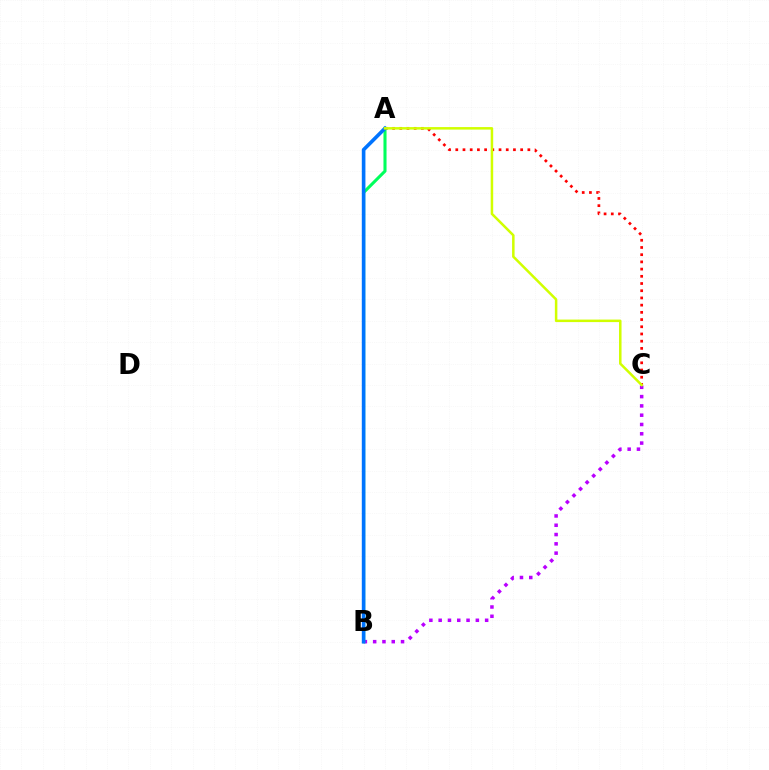{('A', 'C'): [{'color': '#ff0000', 'line_style': 'dotted', 'thickness': 1.96}, {'color': '#d1ff00', 'line_style': 'solid', 'thickness': 1.81}], ('B', 'C'): [{'color': '#b900ff', 'line_style': 'dotted', 'thickness': 2.53}], ('A', 'B'): [{'color': '#00ff5c', 'line_style': 'solid', 'thickness': 2.21}, {'color': '#0074ff', 'line_style': 'solid', 'thickness': 2.61}]}